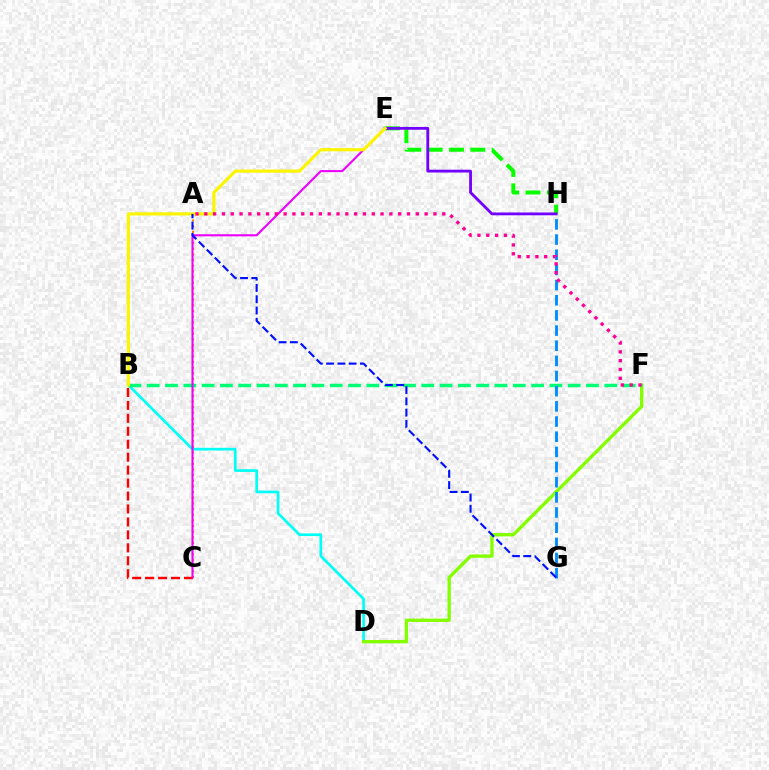{('E', 'H'): [{'color': '#08ff00', 'line_style': 'dashed', 'thickness': 2.9}, {'color': '#7200ff', 'line_style': 'solid', 'thickness': 2.03}], ('B', 'D'): [{'color': '#00fff6', 'line_style': 'solid', 'thickness': 1.94}], ('D', 'F'): [{'color': '#84ff00', 'line_style': 'solid', 'thickness': 2.4}], ('A', 'C'): [{'color': '#ff7c00', 'line_style': 'dotted', 'thickness': 1.54}], ('B', 'F'): [{'color': '#00ff74', 'line_style': 'dashed', 'thickness': 2.49}], ('B', 'C'): [{'color': '#ff0000', 'line_style': 'dashed', 'thickness': 1.76}], ('G', 'H'): [{'color': '#008cff', 'line_style': 'dashed', 'thickness': 2.06}], ('C', 'E'): [{'color': '#ee00ff', 'line_style': 'solid', 'thickness': 1.5}], ('B', 'E'): [{'color': '#fcf500', 'line_style': 'solid', 'thickness': 2.27}], ('A', 'G'): [{'color': '#0010ff', 'line_style': 'dashed', 'thickness': 1.53}], ('A', 'F'): [{'color': '#ff0094', 'line_style': 'dotted', 'thickness': 2.39}]}